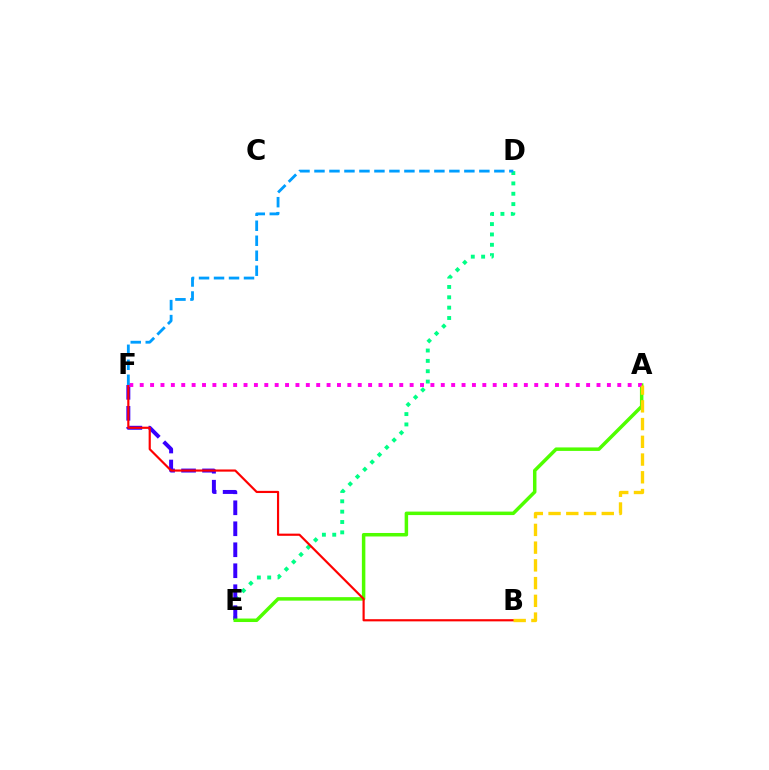{('D', 'E'): [{'color': '#00ff86', 'line_style': 'dotted', 'thickness': 2.81}], ('E', 'F'): [{'color': '#3700ff', 'line_style': 'dashed', 'thickness': 2.85}], ('A', 'E'): [{'color': '#4fff00', 'line_style': 'solid', 'thickness': 2.51}], ('B', 'F'): [{'color': '#ff0000', 'line_style': 'solid', 'thickness': 1.56}], ('A', 'F'): [{'color': '#ff00ed', 'line_style': 'dotted', 'thickness': 2.82}], ('D', 'F'): [{'color': '#009eff', 'line_style': 'dashed', 'thickness': 2.04}], ('A', 'B'): [{'color': '#ffd500', 'line_style': 'dashed', 'thickness': 2.41}]}